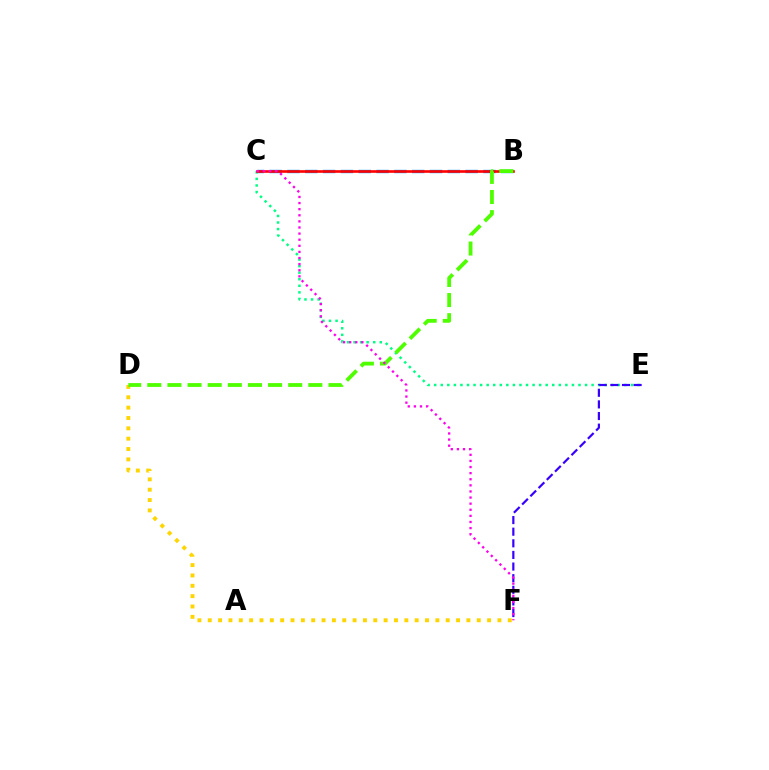{('D', 'F'): [{'color': '#ffd500', 'line_style': 'dotted', 'thickness': 2.81}], ('C', 'E'): [{'color': '#00ff86', 'line_style': 'dotted', 'thickness': 1.78}], ('B', 'C'): [{'color': '#009eff', 'line_style': 'dashed', 'thickness': 2.42}, {'color': '#ff0000', 'line_style': 'solid', 'thickness': 1.89}], ('B', 'D'): [{'color': '#4fff00', 'line_style': 'dashed', 'thickness': 2.73}], ('E', 'F'): [{'color': '#3700ff', 'line_style': 'dashed', 'thickness': 1.58}], ('C', 'F'): [{'color': '#ff00ed', 'line_style': 'dotted', 'thickness': 1.66}]}